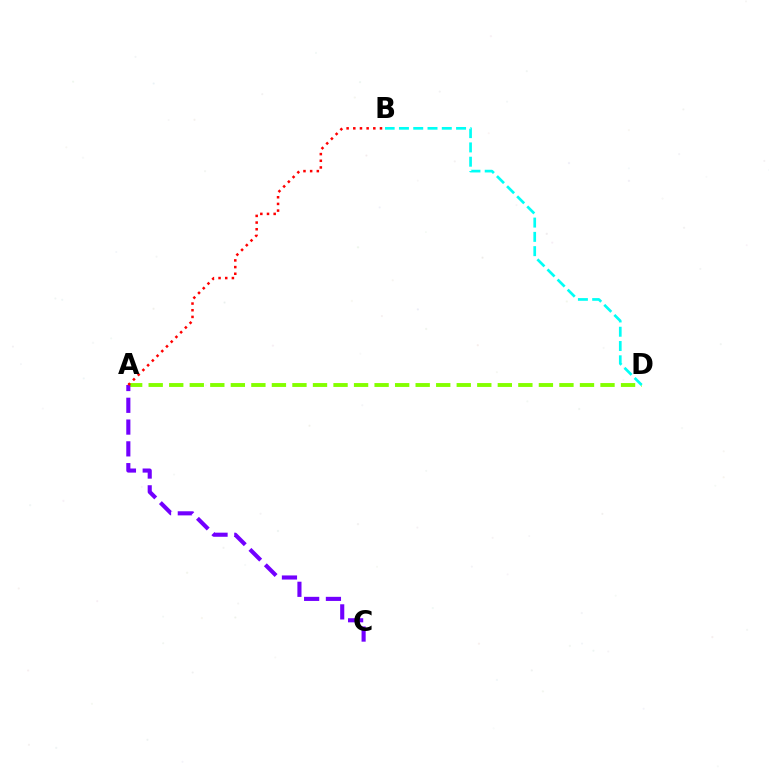{('A', 'D'): [{'color': '#84ff00', 'line_style': 'dashed', 'thickness': 2.79}], ('B', 'D'): [{'color': '#00fff6', 'line_style': 'dashed', 'thickness': 1.94}], ('A', 'C'): [{'color': '#7200ff', 'line_style': 'dashed', 'thickness': 2.96}], ('A', 'B'): [{'color': '#ff0000', 'line_style': 'dotted', 'thickness': 1.81}]}